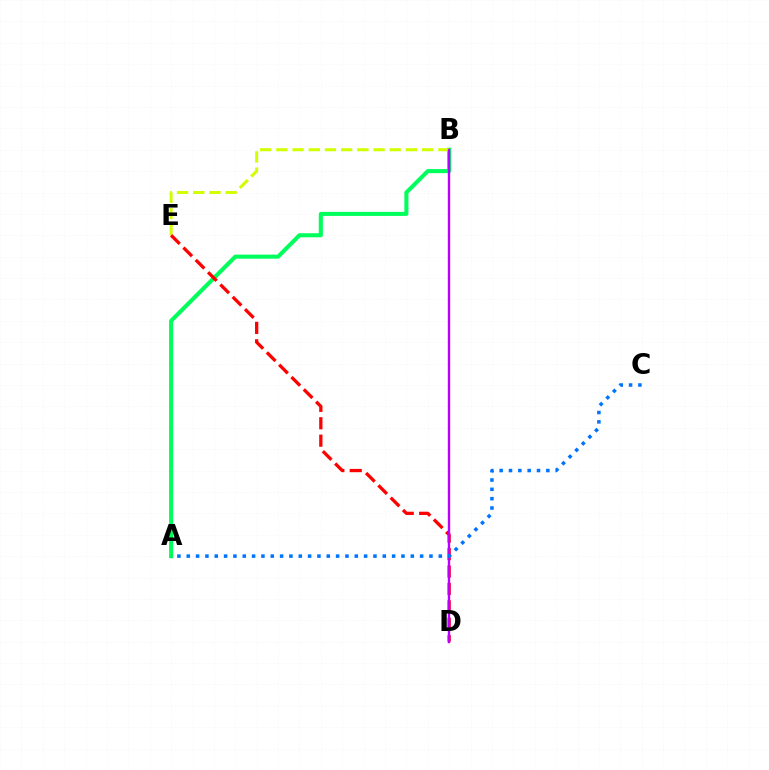{('A', 'B'): [{'color': '#00ff5c', 'line_style': 'solid', 'thickness': 2.94}], ('B', 'E'): [{'color': '#d1ff00', 'line_style': 'dashed', 'thickness': 2.2}], ('D', 'E'): [{'color': '#ff0000', 'line_style': 'dashed', 'thickness': 2.37}], ('B', 'D'): [{'color': '#b900ff', 'line_style': 'solid', 'thickness': 1.72}], ('A', 'C'): [{'color': '#0074ff', 'line_style': 'dotted', 'thickness': 2.54}]}